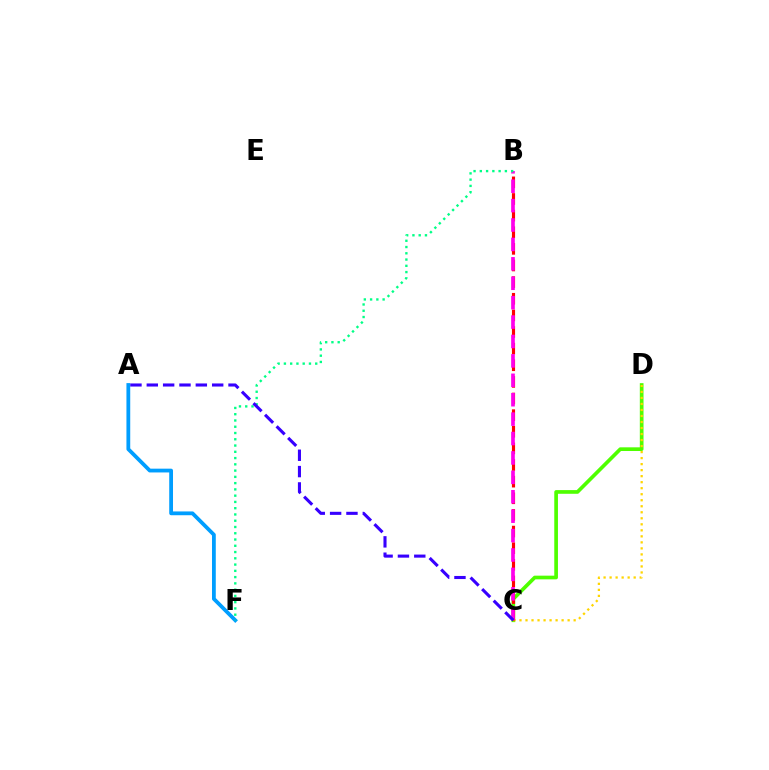{('C', 'D'): [{'color': '#4fff00', 'line_style': 'solid', 'thickness': 2.65}, {'color': '#ffd500', 'line_style': 'dotted', 'thickness': 1.64}], ('A', 'F'): [{'color': '#009eff', 'line_style': 'solid', 'thickness': 2.73}], ('B', 'C'): [{'color': '#ff0000', 'line_style': 'dashed', 'thickness': 2.26}, {'color': '#ff00ed', 'line_style': 'dashed', 'thickness': 2.64}], ('B', 'F'): [{'color': '#00ff86', 'line_style': 'dotted', 'thickness': 1.7}], ('A', 'C'): [{'color': '#3700ff', 'line_style': 'dashed', 'thickness': 2.22}]}